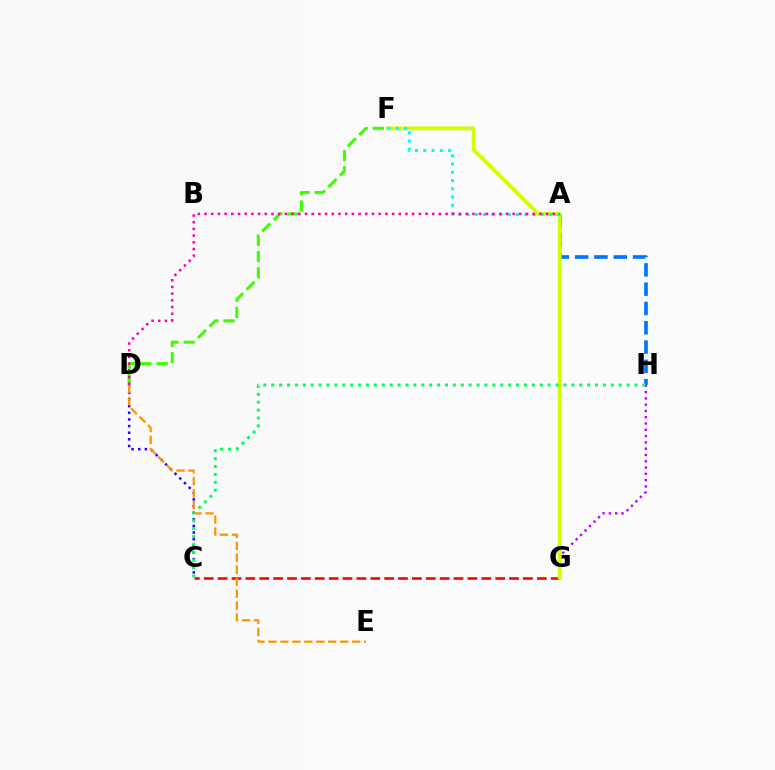{('C', 'D'): [{'color': '#2500ff', 'line_style': 'dotted', 'thickness': 1.8}], ('G', 'H'): [{'color': '#b900ff', 'line_style': 'dotted', 'thickness': 1.71}], ('C', 'G'): [{'color': '#ff0000', 'line_style': 'dashed', 'thickness': 1.89}], ('D', 'E'): [{'color': '#ff9400', 'line_style': 'dashed', 'thickness': 1.62}], ('A', 'H'): [{'color': '#0074ff', 'line_style': 'dashed', 'thickness': 2.62}], ('D', 'F'): [{'color': '#3dff00', 'line_style': 'dashed', 'thickness': 2.2}], ('F', 'G'): [{'color': '#d1ff00', 'line_style': 'solid', 'thickness': 2.73}], ('A', 'F'): [{'color': '#00fff6', 'line_style': 'dotted', 'thickness': 2.24}], ('C', 'H'): [{'color': '#00ff5c', 'line_style': 'dotted', 'thickness': 2.15}], ('A', 'D'): [{'color': '#ff00ac', 'line_style': 'dotted', 'thickness': 1.82}]}